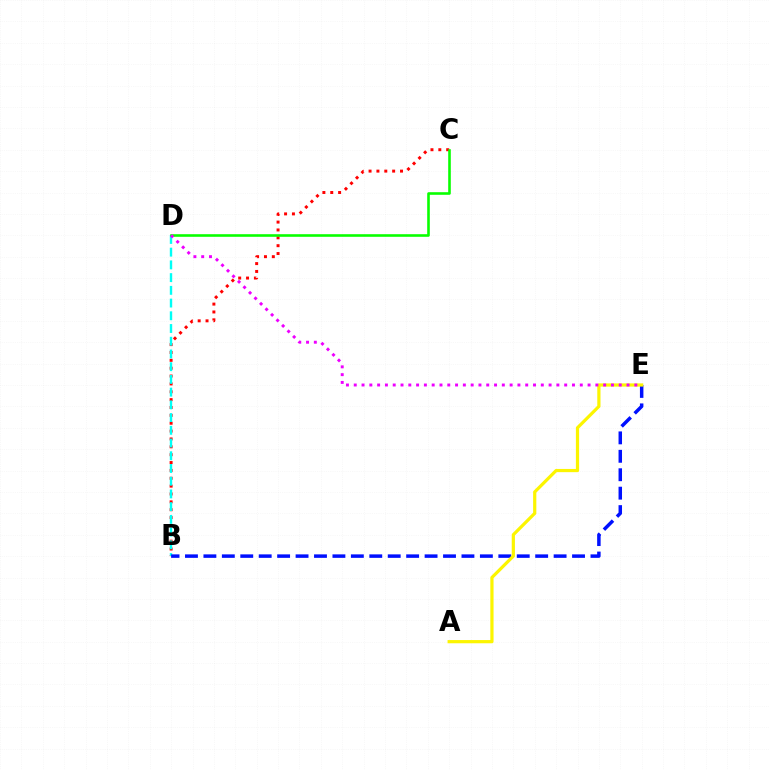{('B', 'C'): [{'color': '#ff0000', 'line_style': 'dotted', 'thickness': 2.14}], ('B', 'D'): [{'color': '#00fff6', 'line_style': 'dashed', 'thickness': 1.73}], ('C', 'D'): [{'color': '#08ff00', 'line_style': 'solid', 'thickness': 1.87}], ('B', 'E'): [{'color': '#0010ff', 'line_style': 'dashed', 'thickness': 2.5}], ('A', 'E'): [{'color': '#fcf500', 'line_style': 'solid', 'thickness': 2.31}], ('D', 'E'): [{'color': '#ee00ff', 'line_style': 'dotted', 'thickness': 2.12}]}